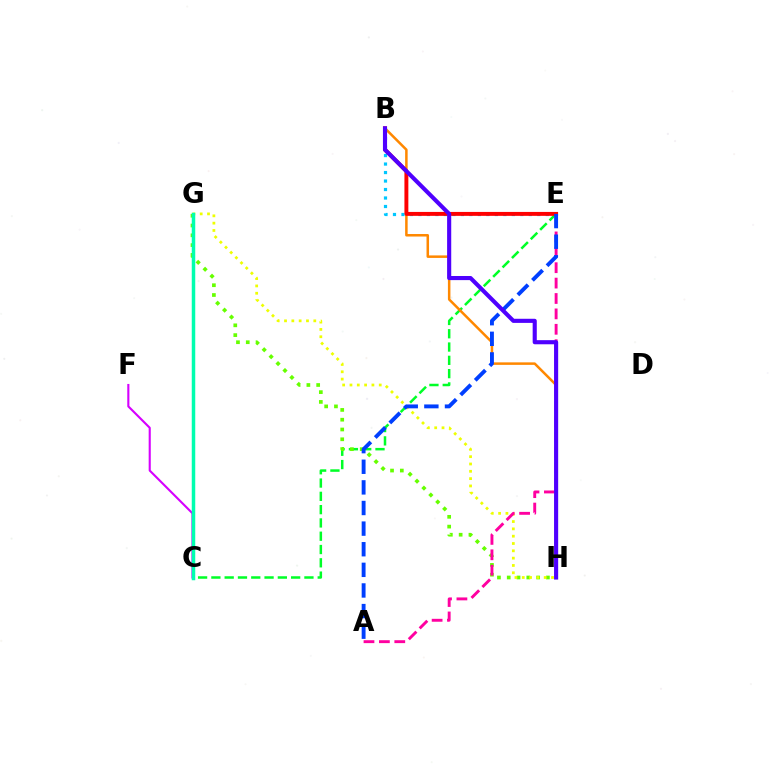{('C', 'E'): [{'color': '#00ff27', 'line_style': 'dashed', 'thickness': 1.81}], ('G', 'H'): [{'color': '#66ff00', 'line_style': 'dotted', 'thickness': 2.66}, {'color': '#eeff00', 'line_style': 'dotted', 'thickness': 1.99}], ('B', 'H'): [{'color': '#ff8800', 'line_style': 'solid', 'thickness': 1.81}, {'color': '#4f00ff', 'line_style': 'solid', 'thickness': 2.96}], ('B', 'E'): [{'color': '#00c7ff', 'line_style': 'dotted', 'thickness': 2.31}, {'color': '#ff0000', 'line_style': 'solid', 'thickness': 2.83}], ('C', 'F'): [{'color': '#d600ff', 'line_style': 'solid', 'thickness': 1.52}], ('C', 'G'): [{'color': '#00ffaf', 'line_style': 'solid', 'thickness': 2.51}], ('A', 'E'): [{'color': '#ff00a0', 'line_style': 'dashed', 'thickness': 2.09}, {'color': '#003fff', 'line_style': 'dashed', 'thickness': 2.8}]}